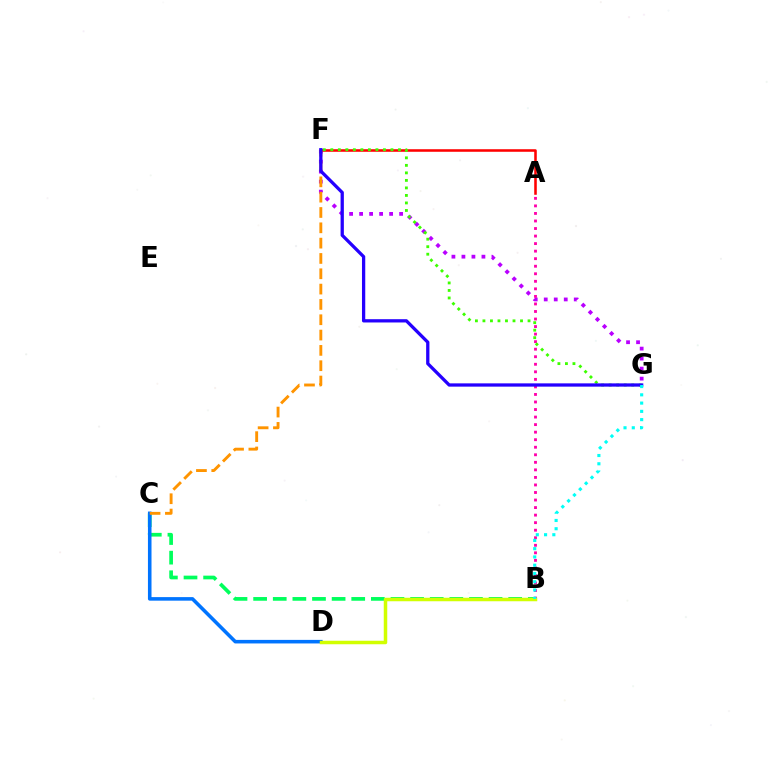{('B', 'C'): [{'color': '#00ff5c', 'line_style': 'dashed', 'thickness': 2.67}], ('F', 'G'): [{'color': '#b900ff', 'line_style': 'dotted', 'thickness': 2.72}, {'color': '#3dff00', 'line_style': 'dotted', 'thickness': 2.04}, {'color': '#2500ff', 'line_style': 'solid', 'thickness': 2.36}], ('A', 'B'): [{'color': '#ff00ac', 'line_style': 'dotted', 'thickness': 2.05}], ('C', 'D'): [{'color': '#0074ff', 'line_style': 'solid', 'thickness': 2.56}], ('A', 'F'): [{'color': '#ff0000', 'line_style': 'solid', 'thickness': 1.84}], ('C', 'F'): [{'color': '#ff9400', 'line_style': 'dashed', 'thickness': 2.08}], ('B', 'D'): [{'color': '#d1ff00', 'line_style': 'solid', 'thickness': 2.52}], ('B', 'G'): [{'color': '#00fff6', 'line_style': 'dotted', 'thickness': 2.25}]}